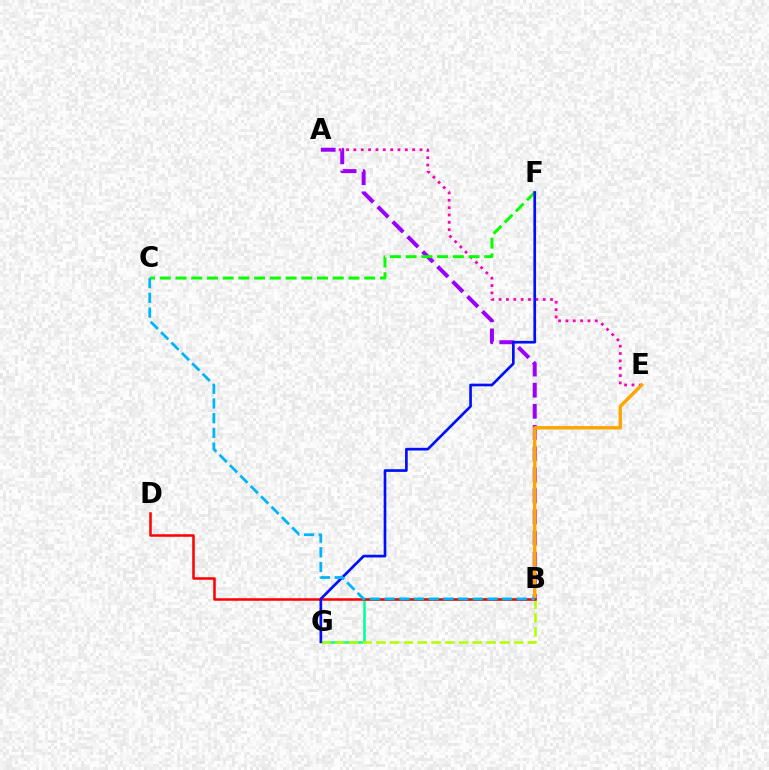{('A', 'E'): [{'color': '#ff00bd', 'line_style': 'dotted', 'thickness': 2.0}], ('B', 'G'): [{'color': '#00ff9d', 'line_style': 'solid', 'thickness': 1.83}, {'color': '#b3ff00', 'line_style': 'dashed', 'thickness': 1.87}], ('A', 'B'): [{'color': '#9b00ff', 'line_style': 'dashed', 'thickness': 2.87}], ('B', 'E'): [{'color': '#ffa500', 'line_style': 'solid', 'thickness': 2.45}], ('C', 'F'): [{'color': '#08ff00', 'line_style': 'dashed', 'thickness': 2.14}], ('B', 'D'): [{'color': '#ff0000', 'line_style': 'solid', 'thickness': 1.81}], ('F', 'G'): [{'color': '#0010ff', 'line_style': 'solid', 'thickness': 1.93}], ('B', 'C'): [{'color': '#00b5ff', 'line_style': 'dashed', 'thickness': 2.0}]}